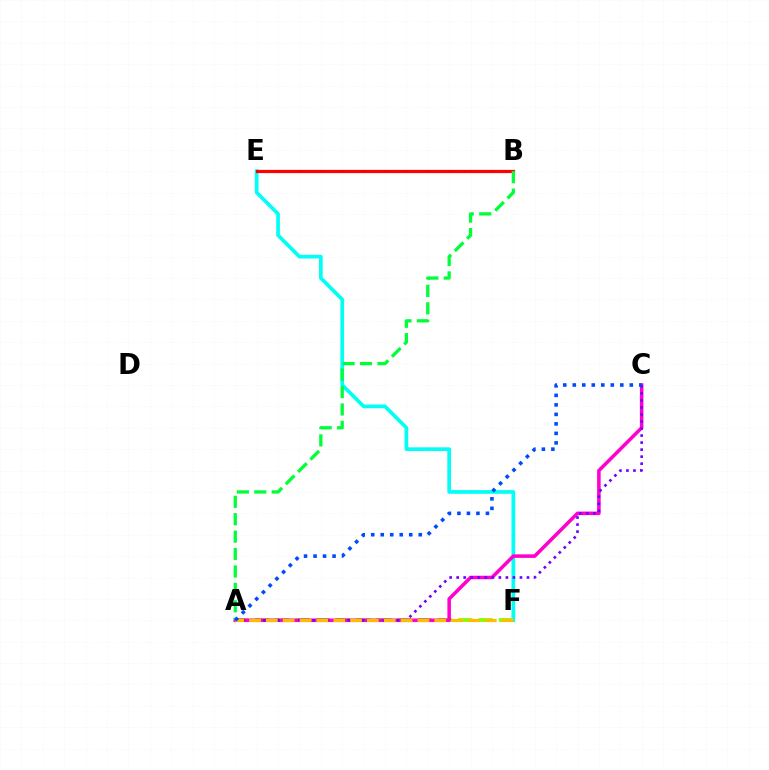{('E', 'F'): [{'color': '#00fff6', 'line_style': 'solid', 'thickness': 2.66}], ('B', 'E'): [{'color': '#ff0000', 'line_style': 'solid', 'thickness': 2.32}], ('A', 'F'): [{'color': '#84ff00', 'line_style': 'dashed', 'thickness': 2.76}, {'color': '#ffbd00', 'line_style': 'dashed', 'thickness': 2.29}], ('A', 'C'): [{'color': '#ff00cf', 'line_style': 'solid', 'thickness': 2.55}, {'color': '#7200ff', 'line_style': 'dotted', 'thickness': 1.91}, {'color': '#004bff', 'line_style': 'dotted', 'thickness': 2.58}], ('A', 'B'): [{'color': '#00ff39', 'line_style': 'dashed', 'thickness': 2.37}]}